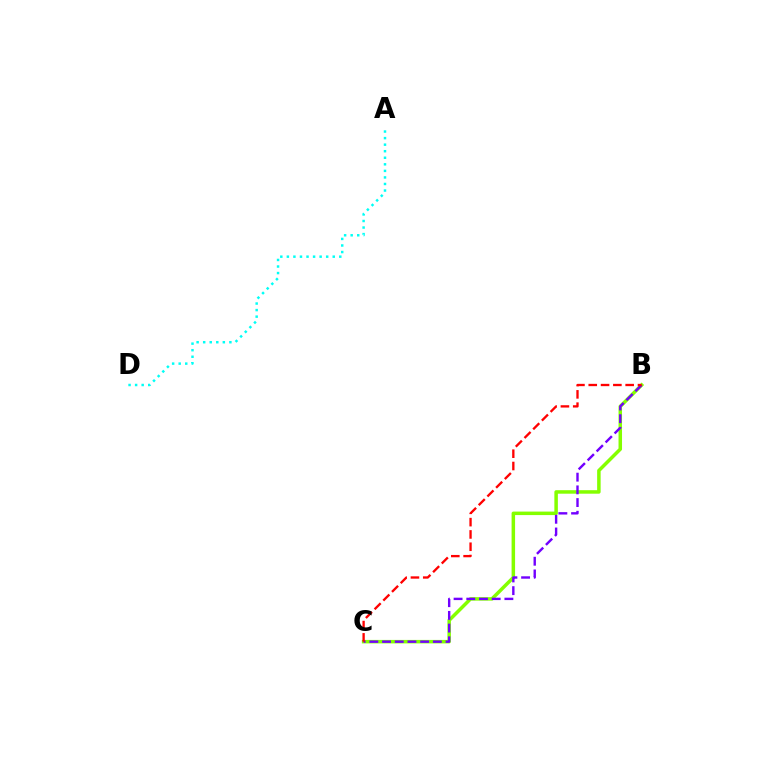{('B', 'C'): [{'color': '#84ff00', 'line_style': 'solid', 'thickness': 2.52}, {'color': '#7200ff', 'line_style': 'dashed', 'thickness': 1.73}, {'color': '#ff0000', 'line_style': 'dashed', 'thickness': 1.67}], ('A', 'D'): [{'color': '#00fff6', 'line_style': 'dotted', 'thickness': 1.78}]}